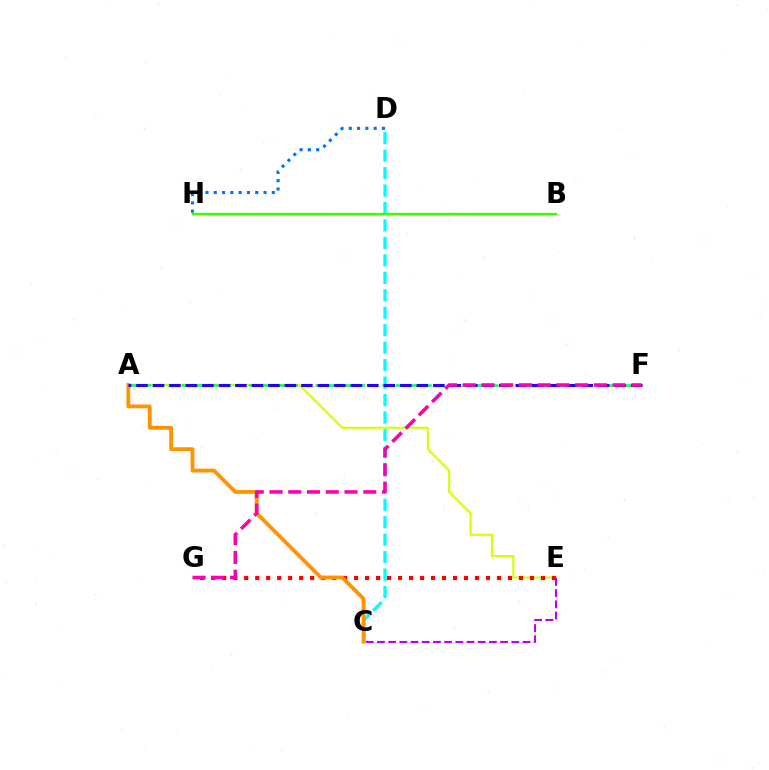{('C', 'D'): [{'color': '#00fff6', 'line_style': 'dashed', 'thickness': 2.37}], ('A', 'E'): [{'color': '#d1ff00', 'line_style': 'solid', 'thickness': 1.51}], ('D', 'H'): [{'color': '#0074ff', 'line_style': 'dotted', 'thickness': 2.25}], ('A', 'F'): [{'color': '#00ff5c', 'line_style': 'dashed', 'thickness': 1.81}, {'color': '#2500ff', 'line_style': 'dashed', 'thickness': 2.24}], ('E', 'G'): [{'color': '#ff0000', 'line_style': 'dotted', 'thickness': 2.99}], ('C', 'E'): [{'color': '#b900ff', 'line_style': 'dashed', 'thickness': 1.52}], ('B', 'H'): [{'color': '#3dff00', 'line_style': 'solid', 'thickness': 1.74}], ('A', 'C'): [{'color': '#ff9400', 'line_style': 'solid', 'thickness': 2.77}], ('F', 'G'): [{'color': '#ff00ac', 'line_style': 'dashed', 'thickness': 2.55}]}